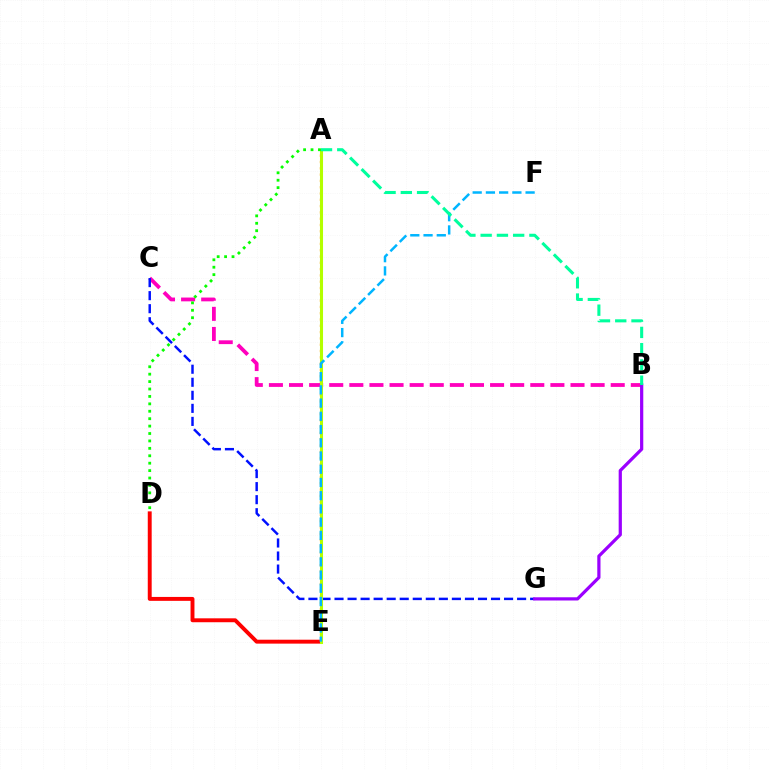{('A', 'E'): [{'color': '#ffa500', 'line_style': 'dotted', 'thickness': 1.71}, {'color': '#b3ff00', 'line_style': 'solid', 'thickness': 2.21}], ('B', 'C'): [{'color': '#ff00bd', 'line_style': 'dashed', 'thickness': 2.73}], ('C', 'G'): [{'color': '#0010ff', 'line_style': 'dashed', 'thickness': 1.77}], ('B', 'G'): [{'color': '#9b00ff', 'line_style': 'solid', 'thickness': 2.32}], ('D', 'E'): [{'color': '#ff0000', 'line_style': 'solid', 'thickness': 2.82}], ('E', 'F'): [{'color': '#00b5ff', 'line_style': 'dashed', 'thickness': 1.8}], ('A', 'B'): [{'color': '#00ff9d', 'line_style': 'dashed', 'thickness': 2.21}], ('A', 'D'): [{'color': '#08ff00', 'line_style': 'dotted', 'thickness': 2.02}]}